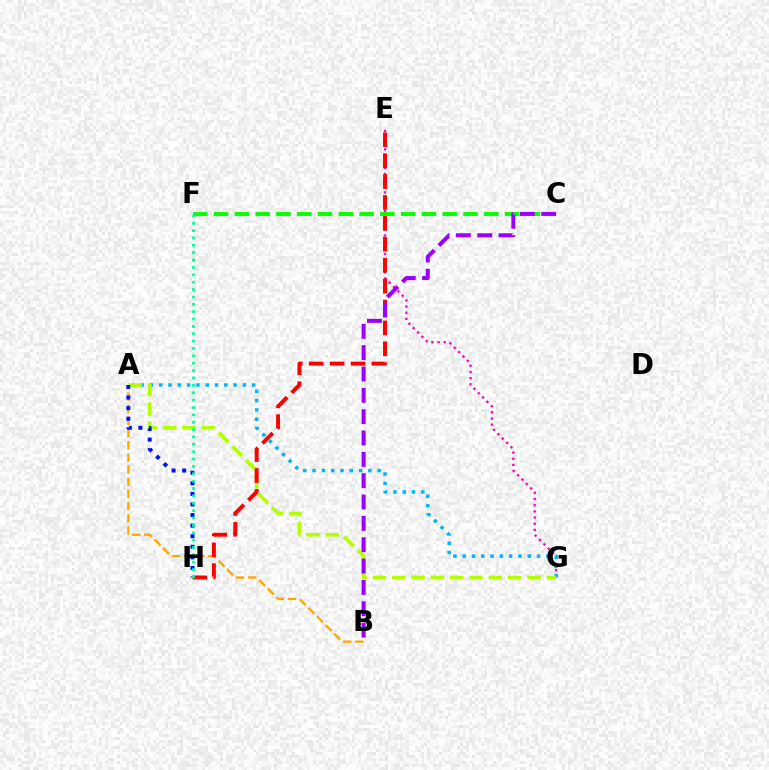{('E', 'G'): [{'color': '#ff00bd', 'line_style': 'dotted', 'thickness': 1.67}], ('A', 'G'): [{'color': '#00b5ff', 'line_style': 'dotted', 'thickness': 2.53}, {'color': '#b3ff00', 'line_style': 'dashed', 'thickness': 2.63}], ('A', 'B'): [{'color': '#ffa500', 'line_style': 'dashed', 'thickness': 1.65}], ('C', 'F'): [{'color': '#08ff00', 'line_style': 'dashed', 'thickness': 2.82}], ('A', 'H'): [{'color': '#0010ff', 'line_style': 'dotted', 'thickness': 2.87}], ('E', 'H'): [{'color': '#ff0000', 'line_style': 'dashed', 'thickness': 2.84}], ('F', 'H'): [{'color': '#00ff9d', 'line_style': 'dotted', 'thickness': 2.0}], ('B', 'C'): [{'color': '#9b00ff', 'line_style': 'dashed', 'thickness': 2.9}]}